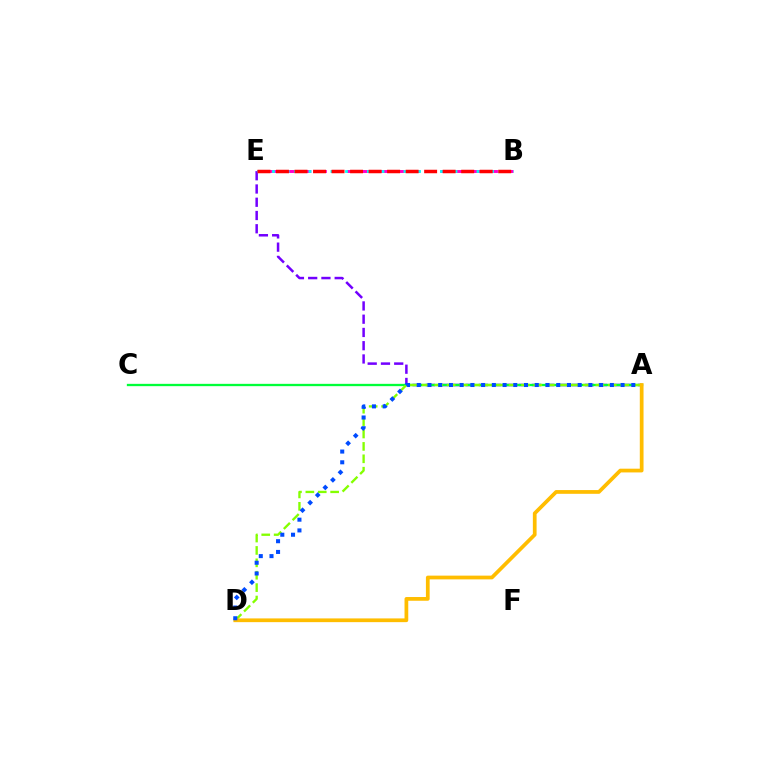{('A', 'E'): [{'color': '#7200ff', 'line_style': 'dashed', 'thickness': 1.8}], ('A', 'C'): [{'color': '#00ff39', 'line_style': 'solid', 'thickness': 1.67}], ('B', 'E'): [{'color': '#ff00cf', 'line_style': 'dashed', 'thickness': 2.11}, {'color': '#00fff6', 'line_style': 'dotted', 'thickness': 1.98}, {'color': '#ff0000', 'line_style': 'dashed', 'thickness': 2.52}], ('A', 'D'): [{'color': '#84ff00', 'line_style': 'dashed', 'thickness': 1.68}, {'color': '#ffbd00', 'line_style': 'solid', 'thickness': 2.69}, {'color': '#004bff', 'line_style': 'dotted', 'thickness': 2.92}]}